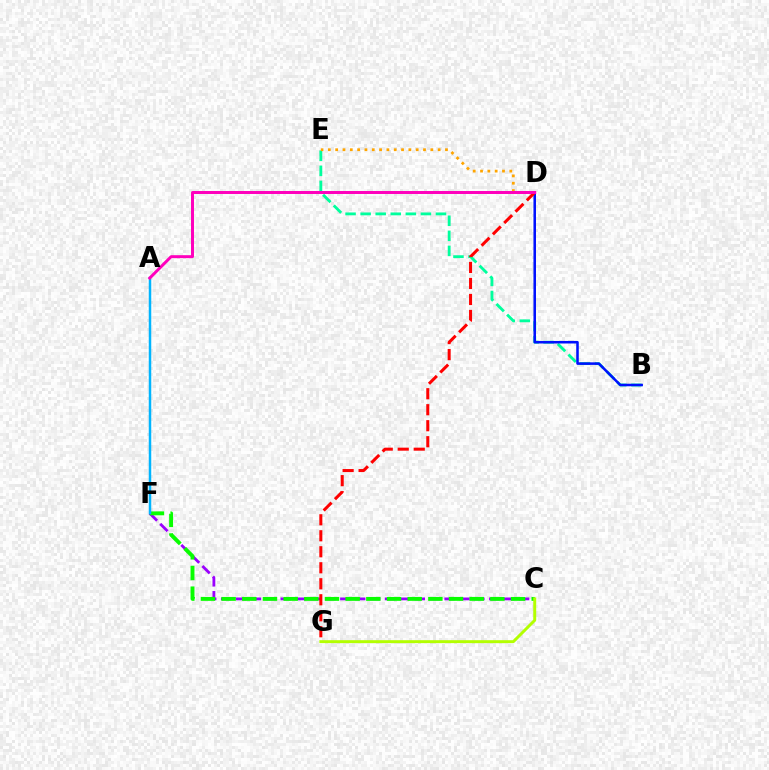{('C', 'F'): [{'color': '#9b00ff', 'line_style': 'dashed', 'thickness': 2.02}, {'color': '#08ff00', 'line_style': 'dashed', 'thickness': 2.81}], ('B', 'E'): [{'color': '#00ff9d', 'line_style': 'dashed', 'thickness': 2.05}], ('D', 'E'): [{'color': '#ffa500', 'line_style': 'dotted', 'thickness': 1.99}], ('B', 'D'): [{'color': '#0010ff', 'line_style': 'solid', 'thickness': 1.83}], ('A', 'F'): [{'color': '#00b5ff', 'line_style': 'solid', 'thickness': 1.79}], ('D', 'G'): [{'color': '#ff0000', 'line_style': 'dashed', 'thickness': 2.17}], ('A', 'D'): [{'color': '#ff00bd', 'line_style': 'solid', 'thickness': 2.14}], ('C', 'G'): [{'color': '#b3ff00', 'line_style': 'solid', 'thickness': 2.12}]}